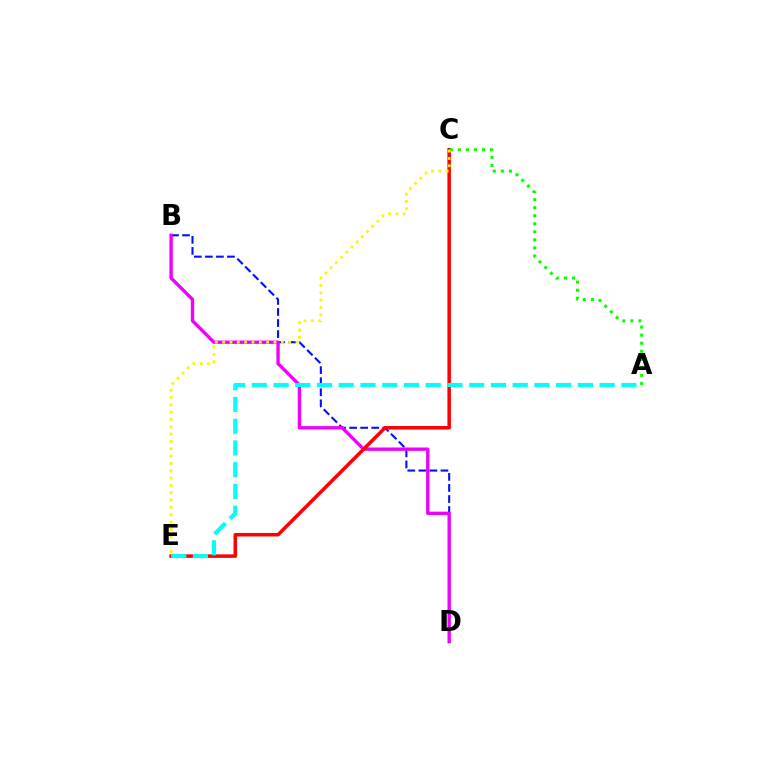{('B', 'D'): [{'color': '#0010ff', 'line_style': 'dashed', 'thickness': 1.5}, {'color': '#ee00ff', 'line_style': 'solid', 'thickness': 2.42}], ('C', 'E'): [{'color': '#ff0000', 'line_style': 'solid', 'thickness': 2.53}, {'color': '#fcf500', 'line_style': 'dotted', 'thickness': 1.99}], ('A', 'C'): [{'color': '#08ff00', 'line_style': 'dotted', 'thickness': 2.19}], ('A', 'E'): [{'color': '#00fff6', 'line_style': 'dashed', 'thickness': 2.95}]}